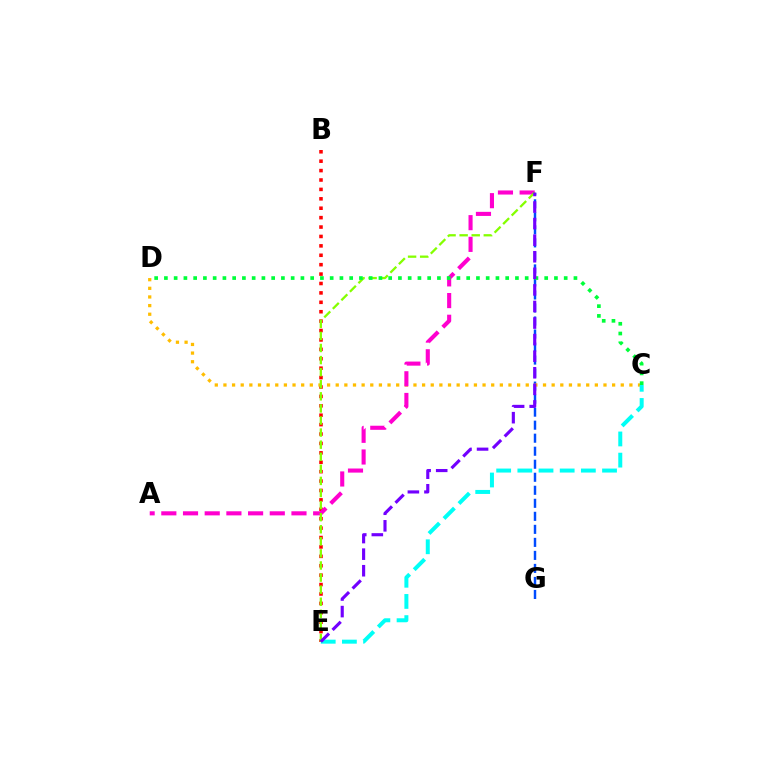{('B', 'E'): [{'color': '#ff0000', 'line_style': 'dotted', 'thickness': 2.56}], ('F', 'G'): [{'color': '#004bff', 'line_style': 'dashed', 'thickness': 1.77}], ('C', 'D'): [{'color': '#ffbd00', 'line_style': 'dotted', 'thickness': 2.35}, {'color': '#00ff39', 'line_style': 'dotted', 'thickness': 2.65}], ('A', 'F'): [{'color': '#ff00cf', 'line_style': 'dashed', 'thickness': 2.95}], ('E', 'F'): [{'color': '#84ff00', 'line_style': 'dashed', 'thickness': 1.64}, {'color': '#7200ff', 'line_style': 'dashed', 'thickness': 2.25}], ('C', 'E'): [{'color': '#00fff6', 'line_style': 'dashed', 'thickness': 2.88}]}